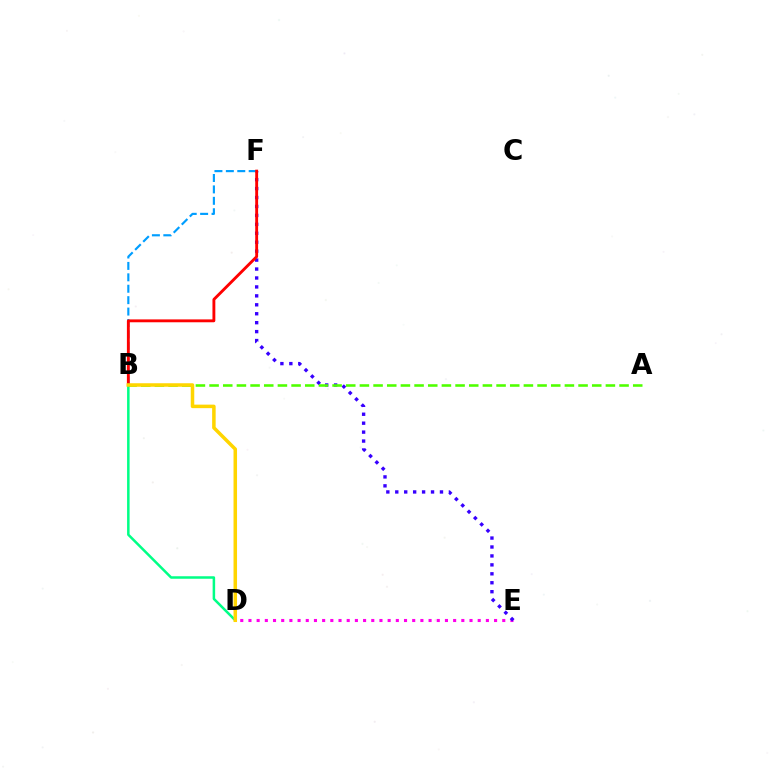{('D', 'E'): [{'color': '#ff00ed', 'line_style': 'dotted', 'thickness': 2.22}], ('E', 'F'): [{'color': '#3700ff', 'line_style': 'dotted', 'thickness': 2.43}], ('B', 'F'): [{'color': '#009eff', 'line_style': 'dashed', 'thickness': 1.55}, {'color': '#ff0000', 'line_style': 'solid', 'thickness': 2.07}], ('A', 'B'): [{'color': '#4fff00', 'line_style': 'dashed', 'thickness': 1.86}], ('B', 'D'): [{'color': '#00ff86', 'line_style': 'solid', 'thickness': 1.81}, {'color': '#ffd500', 'line_style': 'solid', 'thickness': 2.53}]}